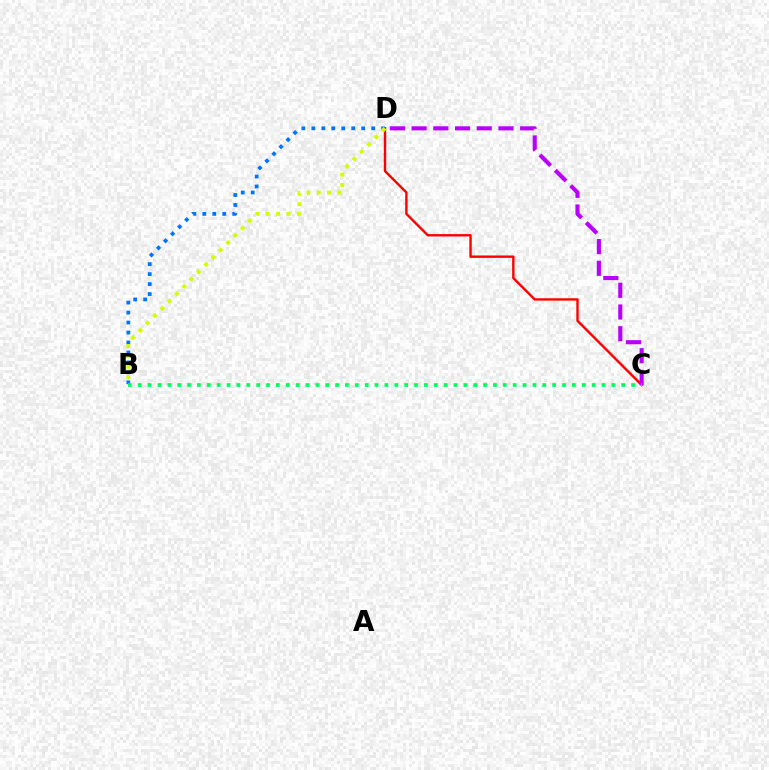{('C', 'D'): [{'color': '#ff0000', 'line_style': 'solid', 'thickness': 1.72}, {'color': '#b900ff', 'line_style': 'dashed', 'thickness': 2.95}], ('B', 'D'): [{'color': '#0074ff', 'line_style': 'dotted', 'thickness': 2.71}, {'color': '#d1ff00', 'line_style': 'dotted', 'thickness': 2.81}], ('B', 'C'): [{'color': '#00ff5c', 'line_style': 'dotted', 'thickness': 2.68}]}